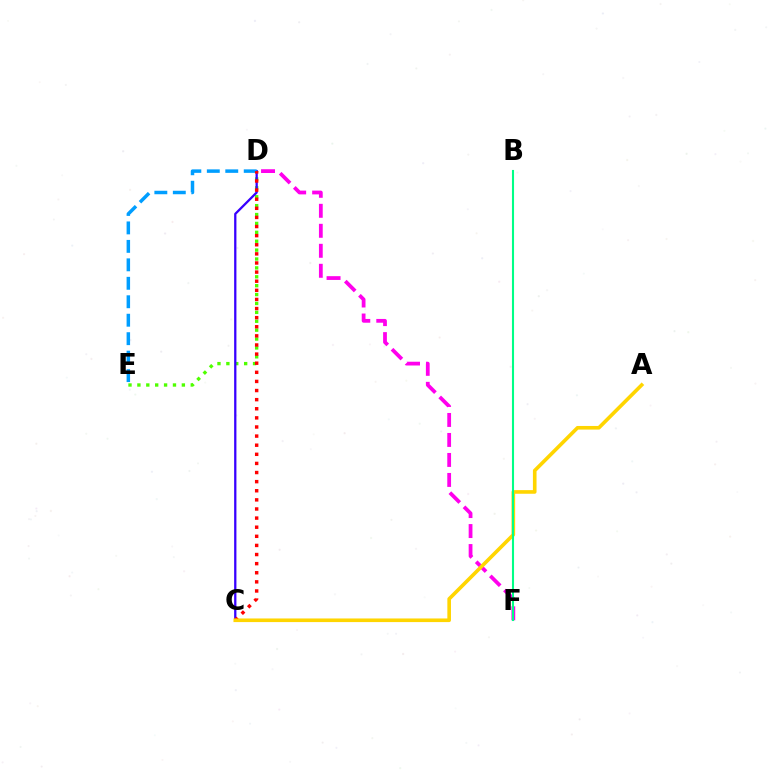{('D', 'E'): [{'color': '#4fff00', 'line_style': 'dotted', 'thickness': 2.42}, {'color': '#009eff', 'line_style': 'dashed', 'thickness': 2.51}], ('C', 'D'): [{'color': '#3700ff', 'line_style': 'solid', 'thickness': 1.64}, {'color': '#ff0000', 'line_style': 'dotted', 'thickness': 2.48}], ('D', 'F'): [{'color': '#ff00ed', 'line_style': 'dashed', 'thickness': 2.72}], ('A', 'C'): [{'color': '#ffd500', 'line_style': 'solid', 'thickness': 2.61}], ('B', 'F'): [{'color': '#00ff86', 'line_style': 'solid', 'thickness': 1.51}]}